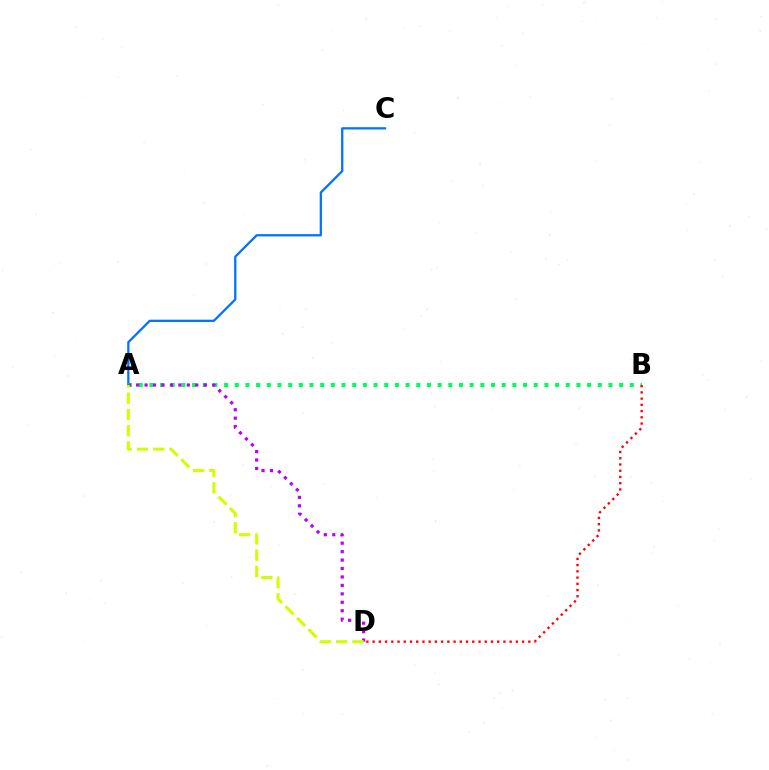{('A', 'C'): [{'color': '#0074ff', 'line_style': 'solid', 'thickness': 1.64}], ('A', 'B'): [{'color': '#00ff5c', 'line_style': 'dotted', 'thickness': 2.9}], ('A', 'D'): [{'color': '#b900ff', 'line_style': 'dotted', 'thickness': 2.3}, {'color': '#d1ff00', 'line_style': 'dashed', 'thickness': 2.21}], ('B', 'D'): [{'color': '#ff0000', 'line_style': 'dotted', 'thickness': 1.69}]}